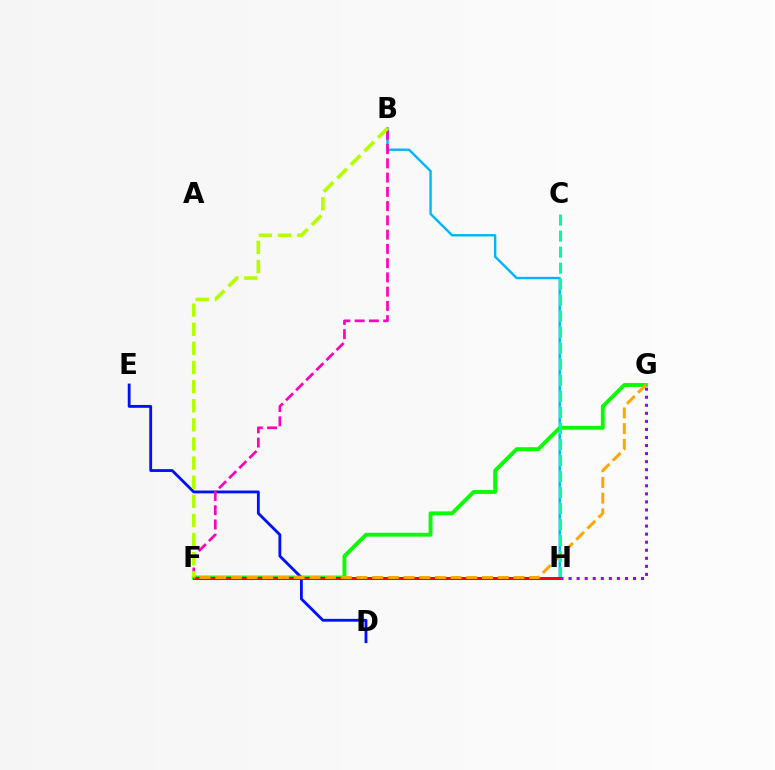{('B', 'H'): [{'color': '#00b5ff', 'line_style': 'solid', 'thickness': 1.72}], ('D', 'E'): [{'color': '#0010ff', 'line_style': 'solid', 'thickness': 2.03}], ('B', 'F'): [{'color': '#ff00bd', 'line_style': 'dashed', 'thickness': 1.94}, {'color': '#b3ff00', 'line_style': 'dashed', 'thickness': 2.6}], ('F', 'G'): [{'color': '#08ff00', 'line_style': 'solid', 'thickness': 2.8}, {'color': '#ffa500', 'line_style': 'dashed', 'thickness': 2.13}], ('C', 'H'): [{'color': '#00ff9d', 'line_style': 'dashed', 'thickness': 2.18}], ('F', 'H'): [{'color': '#ff0000', 'line_style': 'solid', 'thickness': 2.17}], ('G', 'H'): [{'color': '#9b00ff', 'line_style': 'dotted', 'thickness': 2.19}]}